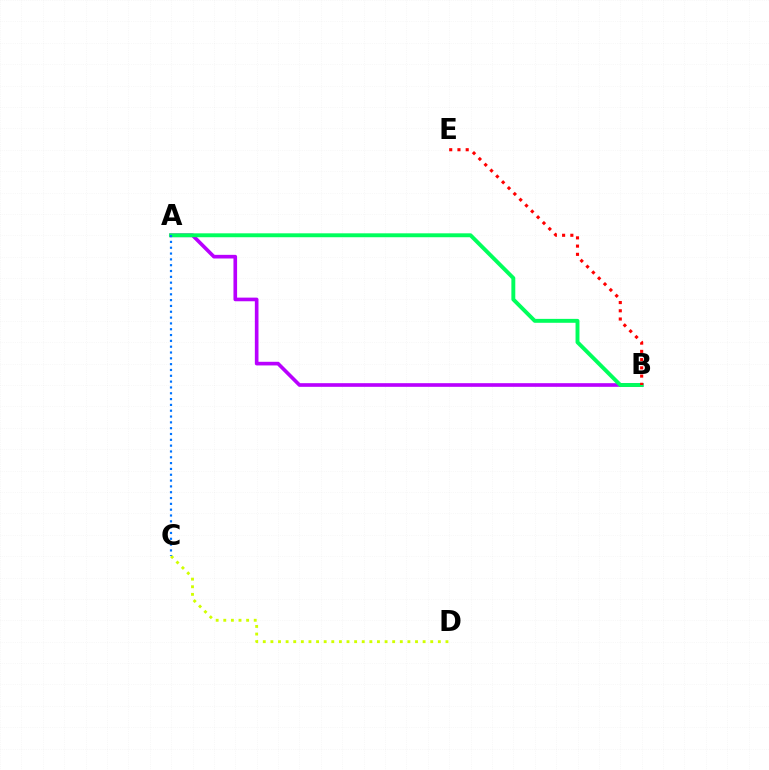{('A', 'B'): [{'color': '#b900ff', 'line_style': 'solid', 'thickness': 2.62}, {'color': '#00ff5c', 'line_style': 'solid', 'thickness': 2.82}], ('B', 'E'): [{'color': '#ff0000', 'line_style': 'dotted', 'thickness': 2.24}], ('C', 'D'): [{'color': '#d1ff00', 'line_style': 'dotted', 'thickness': 2.07}], ('A', 'C'): [{'color': '#0074ff', 'line_style': 'dotted', 'thickness': 1.58}]}